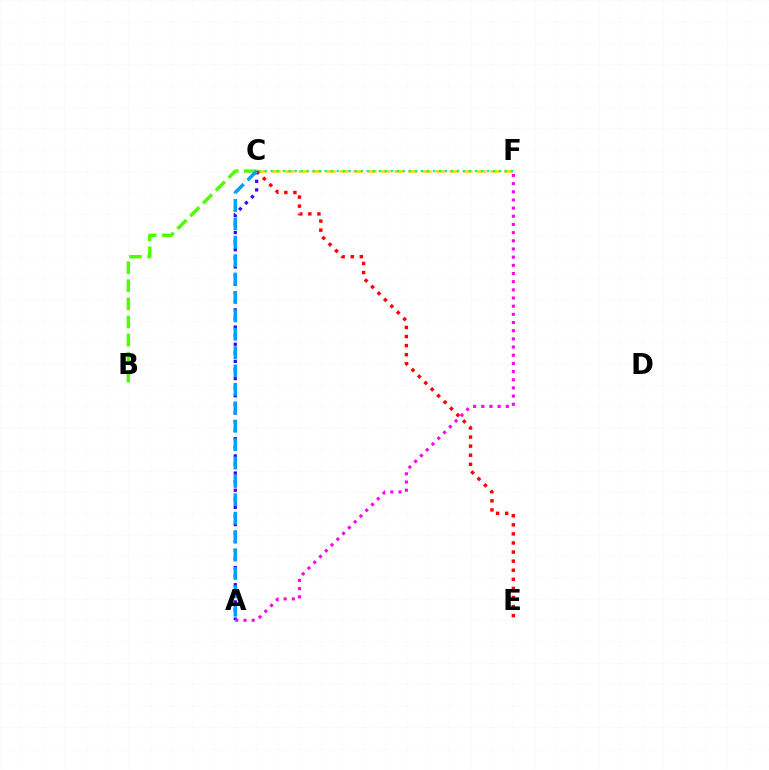{('A', 'C'): [{'color': '#3700ff', 'line_style': 'dotted', 'thickness': 2.33}, {'color': '#009eff', 'line_style': 'dashed', 'thickness': 2.5}], ('B', 'C'): [{'color': '#4fff00', 'line_style': 'dashed', 'thickness': 2.46}], ('C', 'F'): [{'color': '#ffd500', 'line_style': 'dashed', 'thickness': 1.86}, {'color': '#00ff86', 'line_style': 'dotted', 'thickness': 1.63}], ('C', 'E'): [{'color': '#ff0000', 'line_style': 'dotted', 'thickness': 2.47}], ('A', 'F'): [{'color': '#ff00ed', 'line_style': 'dotted', 'thickness': 2.22}]}